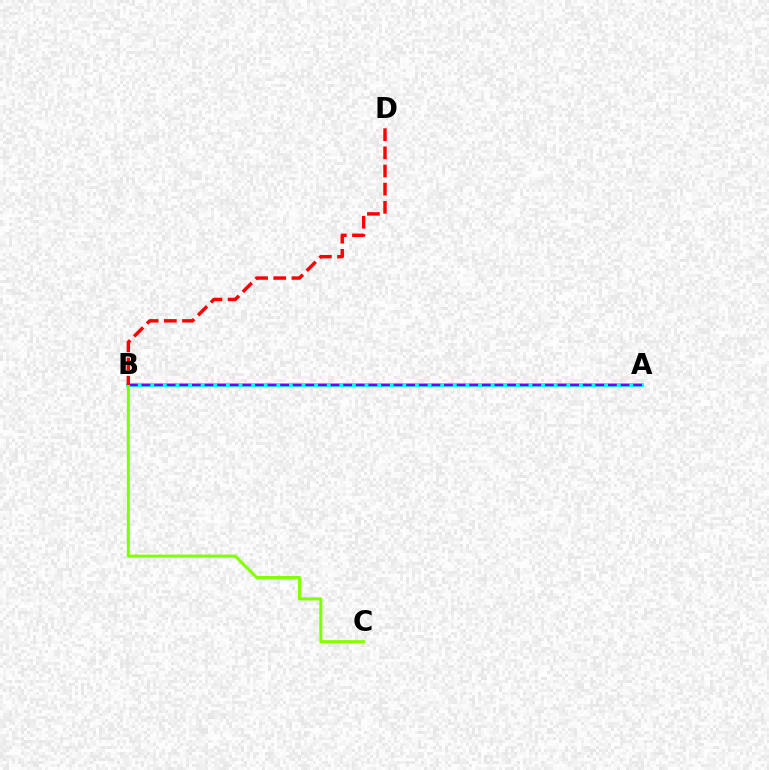{('A', 'B'): [{'color': '#00fff6', 'line_style': 'solid', 'thickness': 2.82}, {'color': '#7200ff', 'line_style': 'dashed', 'thickness': 1.71}], ('B', 'C'): [{'color': '#84ff00', 'line_style': 'solid', 'thickness': 2.19}], ('B', 'D'): [{'color': '#ff0000', 'line_style': 'dashed', 'thickness': 2.47}]}